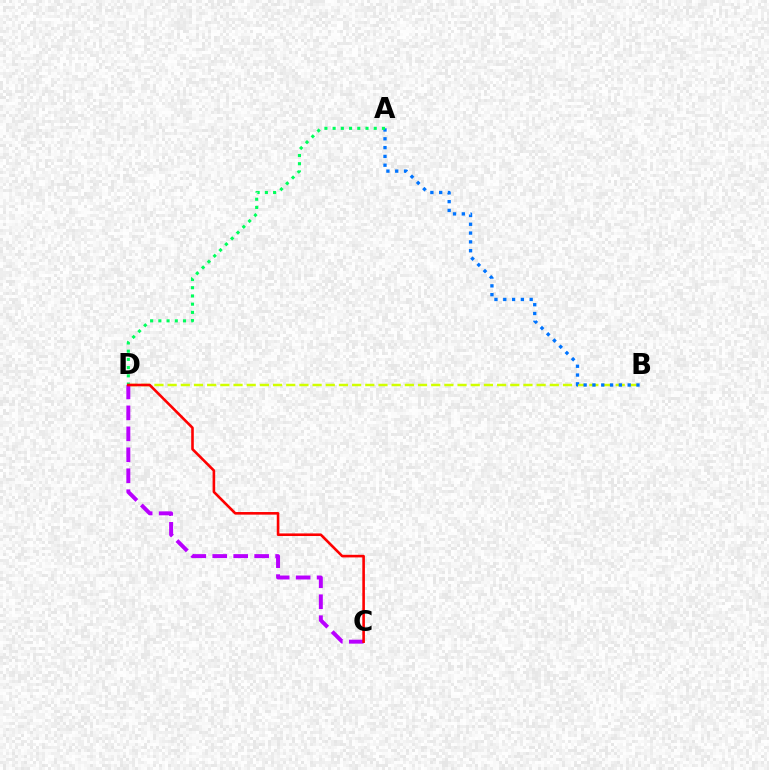{('B', 'D'): [{'color': '#d1ff00', 'line_style': 'dashed', 'thickness': 1.79}], ('A', 'B'): [{'color': '#0074ff', 'line_style': 'dotted', 'thickness': 2.39}], ('A', 'D'): [{'color': '#00ff5c', 'line_style': 'dotted', 'thickness': 2.23}], ('C', 'D'): [{'color': '#b900ff', 'line_style': 'dashed', 'thickness': 2.85}, {'color': '#ff0000', 'line_style': 'solid', 'thickness': 1.87}]}